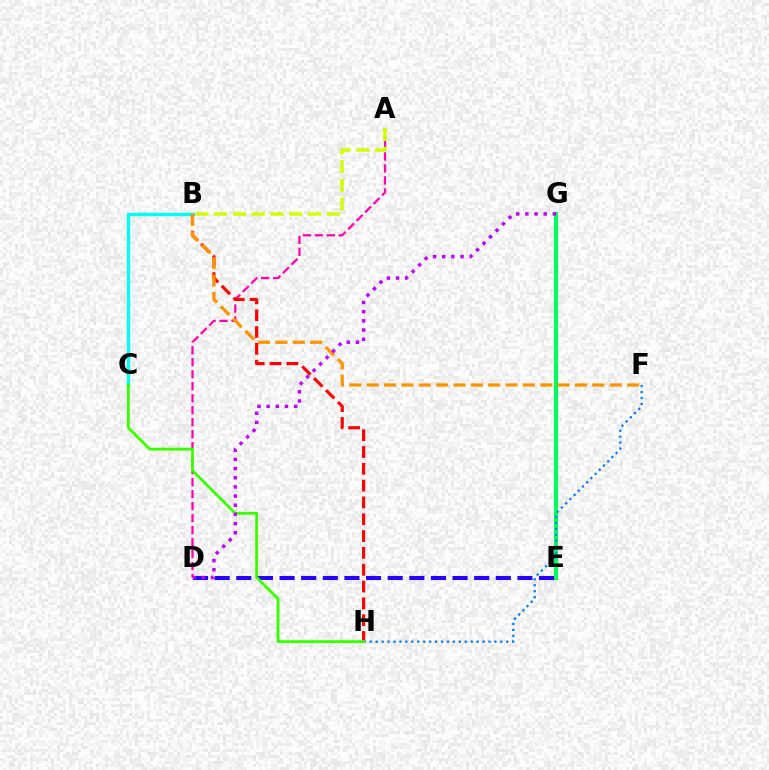{('A', 'D'): [{'color': '#ff00ac', 'line_style': 'dashed', 'thickness': 1.63}], ('B', 'C'): [{'color': '#00fff6', 'line_style': 'solid', 'thickness': 2.47}], ('E', 'G'): [{'color': '#00ff5c', 'line_style': 'solid', 'thickness': 2.98}], ('B', 'H'): [{'color': '#ff0000', 'line_style': 'dashed', 'thickness': 2.29}], ('D', 'E'): [{'color': '#2500ff', 'line_style': 'dashed', 'thickness': 2.94}], ('F', 'H'): [{'color': '#0074ff', 'line_style': 'dotted', 'thickness': 1.61}], ('C', 'H'): [{'color': '#3dff00', 'line_style': 'solid', 'thickness': 2.08}], ('B', 'F'): [{'color': '#ff9400', 'line_style': 'dashed', 'thickness': 2.36}], ('D', 'G'): [{'color': '#b900ff', 'line_style': 'dotted', 'thickness': 2.49}], ('A', 'B'): [{'color': '#d1ff00', 'line_style': 'dashed', 'thickness': 2.55}]}